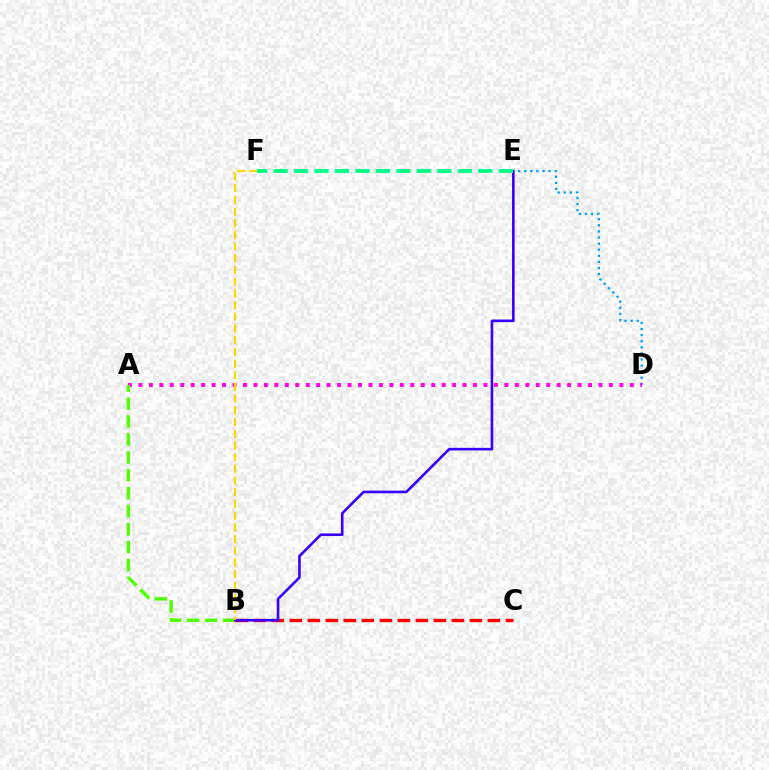{('D', 'E'): [{'color': '#009eff', 'line_style': 'dotted', 'thickness': 1.65}], ('B', 'C'): [{'color': '#ff0000', 'line_style': 'dashed', 'thickness': 2.45}], ('A', 'D'): [{'color': '#ff00ed', 'line_style': 'dotted', 'thickness': 2.84}], ('A', 'B'): [{'color': '#4fff00', 'line_style': 'dashed', 'thickness': 2.44}], ('B', 'E'): [{'color': '#3700ff', 'line_style': 'solid', 'thickness': 1.88}], ('E', 'F'): [{'color': '#00ff86', 'line_style': 'dashed', 'thickness': 2.78}], ('B', 'F'): [{'color': '#ffd500', 'line_style': 'dashed', 'thickness': 1.59}]}